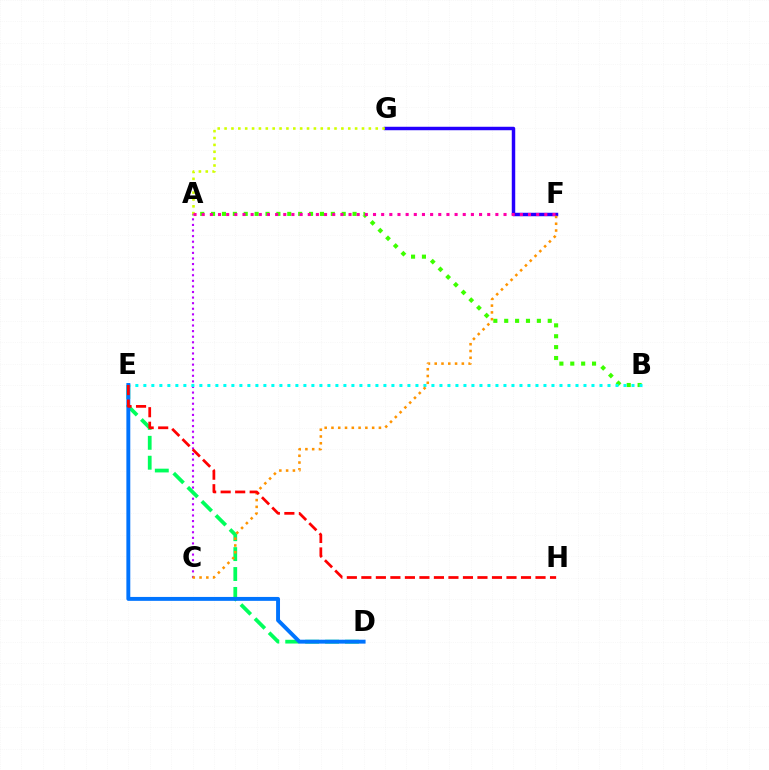{('A', 'B'): [{'color': '#3dff00', 'line_style': 'dotted', 'thickness': 2.96}], ('A', 'C'): [{'color': '#b900ff', 'line_style': 'dotted', 'thickness': 1.52}], ('D', 'E'): [{'color': '#00ff5c', 'line_style': 'dashed', 'thickness': 2.7}, {'color': '#0074ff', 'line_style': 'solid', 'thickness': 2.81}], ('B', 'E'): [{'color': '#00fff6', 'line_style': 'dotted', 'thickness': 2.17}], ('F', 'G'): [{'color': '#2500ff', 'line_style': 'solid', 'thickness': 2.49}], ('A', 'G'): [{'color': '#d1ff00', 'line_style': 'dotted', 'thickness': 1.87}], ('C', 'F'): [{'color': '#ff9400', 'line_style': 'dotted', 'thickness': 1.84}], ('E', 'H'): [{'color': '#ff0000', 'line_style': 'dashed', 'thickness': 1.97}], ('A', 'F'): [{'color': '#ff00ac', 'line_style': 'dotted', 'thickness': 2.22}]}